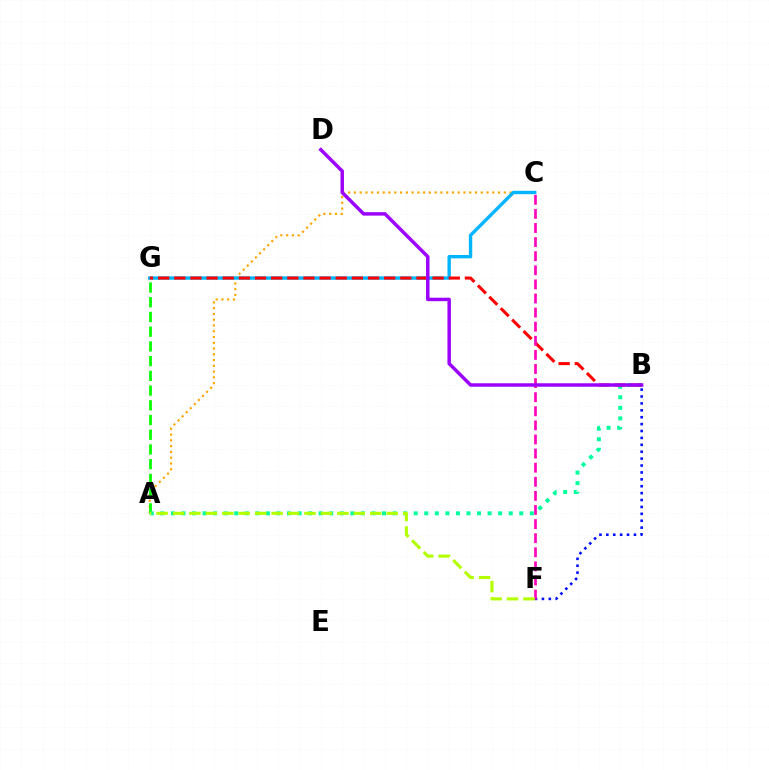{('A', 'C'): [{'color': '#ffa500', 'line_style': 'dotted', 'thickness': 1.57}], ('B', 'F'): [{'color': '#0010ff', 'line_style': 'dotted', 'thickness': 1.88}], ('A', 'G'): [{'color': '#08ff00', 'line_style': 'dashed', 'thickness': 2.0}], ('A', 'B'): [{'color': '#00ff9d', 'line_style': 'dotted', 'thickness': 2.87}], ('C', 'G'): [{'color': '#00b5ff', 'line_style': 'solid', 'thickness': 2.43}], ('B', 'G'): [{'color': '#ff0000', 'line_style': 'dashed', 'thickness': 2.19}], ('C', 'F'): [{'color': '#ff00bd', 'line_style': 'dashed', 'thickness': 1.92}], ('B', 'D'): [{'color': '#9b00ff', 'line_style': 'solid', 'thickness': 2.5}], ('A', 'F'): [{'color': '#b3ff00', 'line_style': 'dashed', 'thickness': 2.23}]}